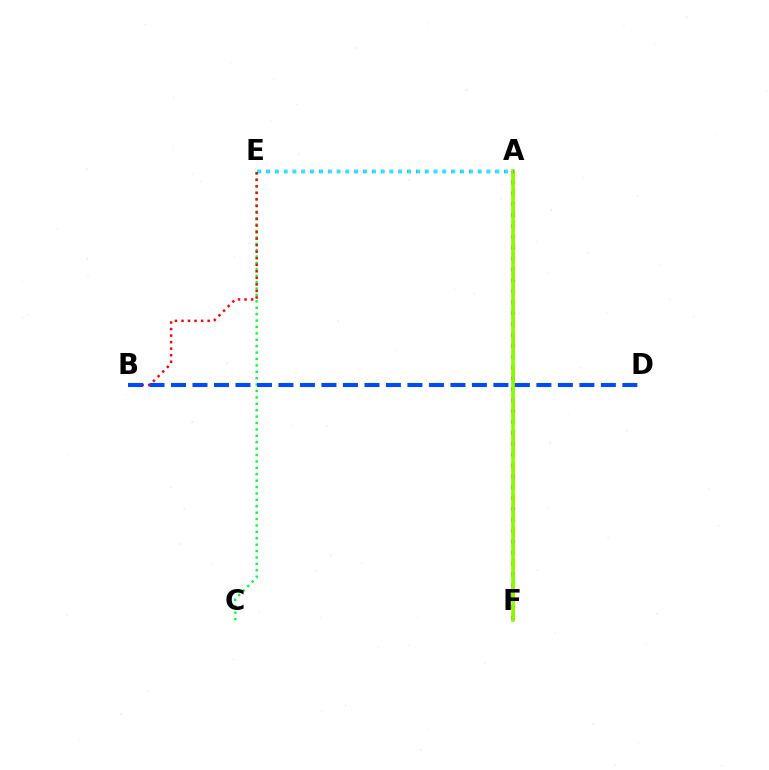{('A', 'F'): [{'color': '#ff00cf', 'line_style': 'dotted', 'thickness': 2.96}, {'color': '#ffbd00', 'line_style': 'dashed', 'thickness': 2.19}, {'color': '#84ff00', 'line_style': 'solid', 'thickness': 2.61}], ('C', 'E'): [{'color': '#00ff39', 'line_style': 'dotted', 'thickness': 1.74}], ('A', 'E'): [{'color': '#7200ff', 'line_style': 'dotted', 'thickness': 2.4}, {'color': '#00fff6', 'line_style': 'dotted', 'thickness': 2.4}], ('B', 'E'): [{'color': '#ff0000', 'line_style': 'dotted', 'thickness': 1.78}], ('B', 'D'): [{'color': '#004bff', 'line_style': 'dashed', 'thickness': 2.92}]}